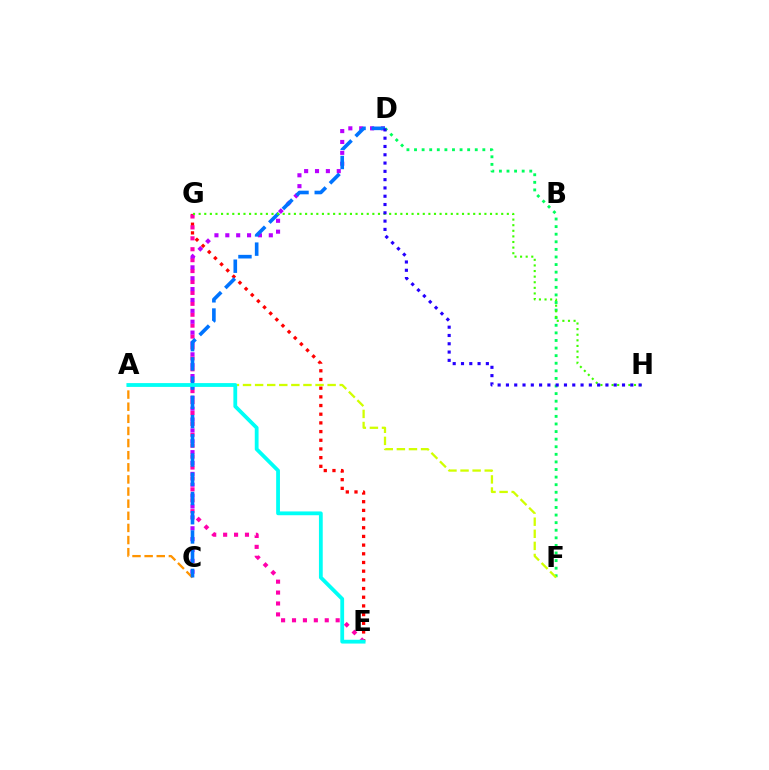{('E', 'G'): [{'color': '#ff0000', 'line_style': 'dotted', 'thickness': 2.36}, {'color': '#ff00ac', 'line_style': 'dotted', 'thickness': 2.97}], ('D', 'F'): [{'color': '#00ff5c', 'line_style': 'dotted', 'thickness': 2.06}], ('C', 'D'): [{'color': '#b900ff', 'line_style': 'dotted', 'thickness': 2.95}, {'color': '#0074ff', 'line_style': 'dashed', 'thickness': 2.61}], ('A', 'C'): [{'color': '#ff9400', 'line_style': 'dashed', 'thickness': 1.65}], ('A', 'F'): [{'color': '#d1ff00', 'line_style': 'dashed', 'thickness': 1.64}], ('G', 'H'): [{'color': '#3dff00', 'line_style': 'dotted', 'thickness': 1.52}], ('A', 'E'): [{'color': '#00fff6', 'line_style': 'solid', 'thickness': 2.73}], ('D', 'H'): [{'color': '#2500ff', 'line_style': 'dotted', 'thickness': 2.25}]}